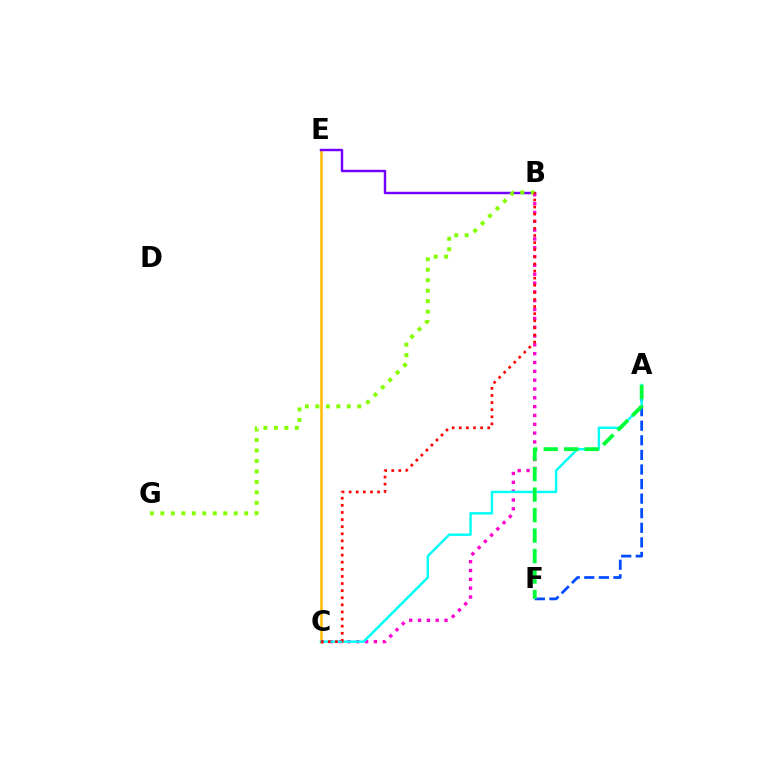{('A', 'F'): [{'color': '#004bff', 'line_style': 'dashed', 'thickness': 1.98}, {'color': '#00ff39', 'line_style': 'dashed', 'thickness': 2.78}], ('C', 'E'): [{'color': '#ffbd00', 'line_style': 'solid', 'thickness': 1.84}], ('B', 'C'): [{'color': '#ff00cf', 'line_style': 'dotted', 'thickness': 2.4}, {'color': '#ff0000', 'line_style': 'dotted', 'thickness': 1.93}], ('B', 'E'): [{'color': '#7200ff', 'line_style': 'solid', 'thickness': 1.75}], ('A', 'C'): [{'color': '#00fff6', 'line_style': 'solid', 'thickness': 1.73}], ('B', 'G'): [{'color': '#84ff00', 'line_style': 'dotted', 'thickness': 2.85}]}